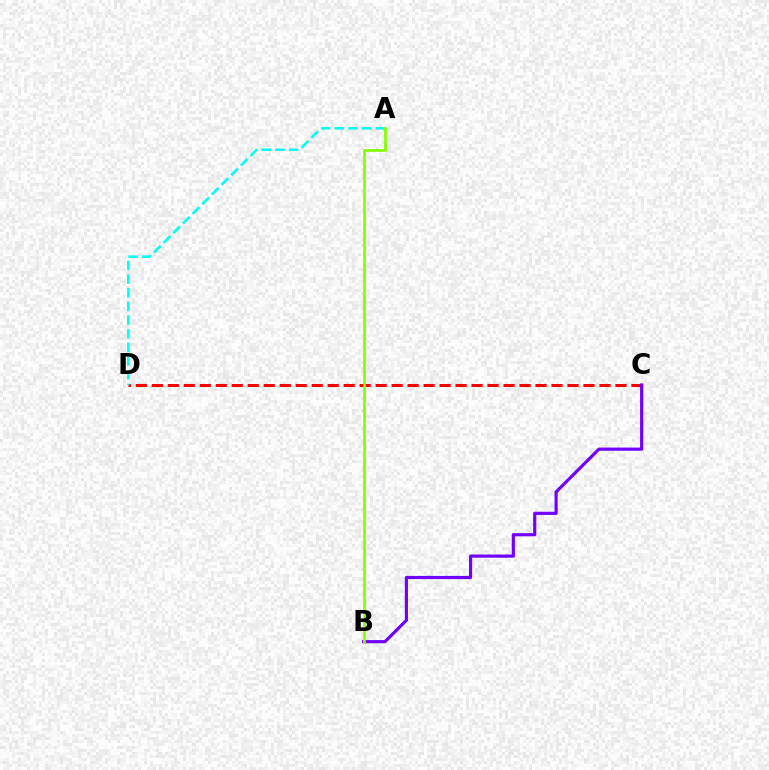{('C', 'D'): [{'color': '#ff0000', 'line_style': 'dashed', 'thickness': 2.17}], ('B', 'C'): [{'color': '#7200ff', 'line_style': 'solid', 'thickness': 2.28}], ('A', 'D'): [{'color': '#00fff6', 'line_style': 'dashed', 'thickness': 1.85}], ('A', 'B'): [{'color': '#84ff00', 'line_style': 'solid', 'thickness': 1.95}]}